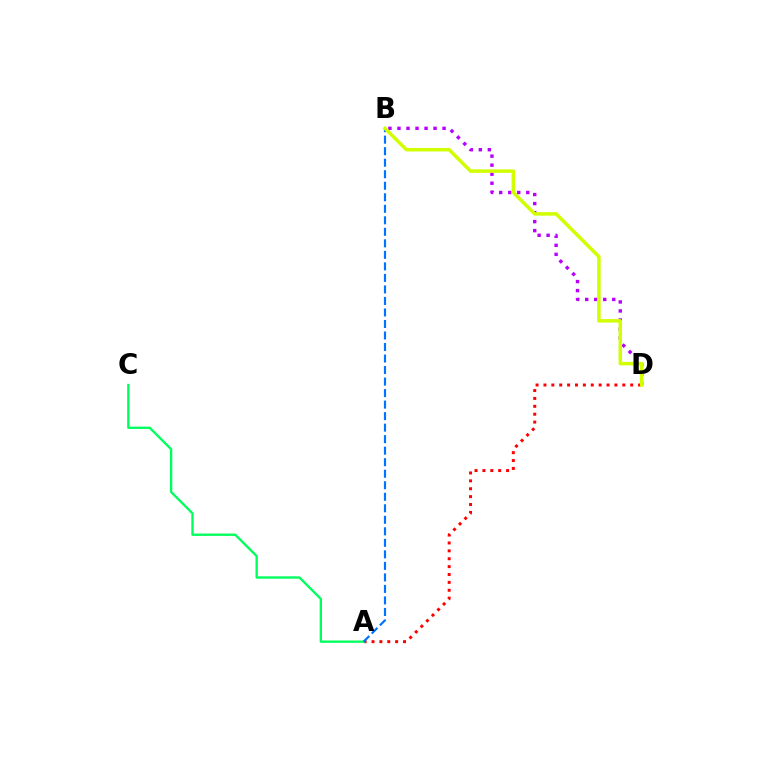{('A', 'D'): [{'color': '#ff0000', 'line_style': 'dotted', 'thickness': 2.14}], ('B', 'D'): [{'color': '#b900ff', 'line_style': 'dotted', 'thickness': 2.45}, {'color': '#d1ff00', 'line_style': 'solid', 'thickness': 2.52}], ('A', 'C'): [{'color': '#00ff5c', 'line_style': 'solid', 'thickness': 1.69}], ('A', 'B'): [{'color': '#0074ff', 'line_style': 'dashed', 'thickness': 1.56}]}